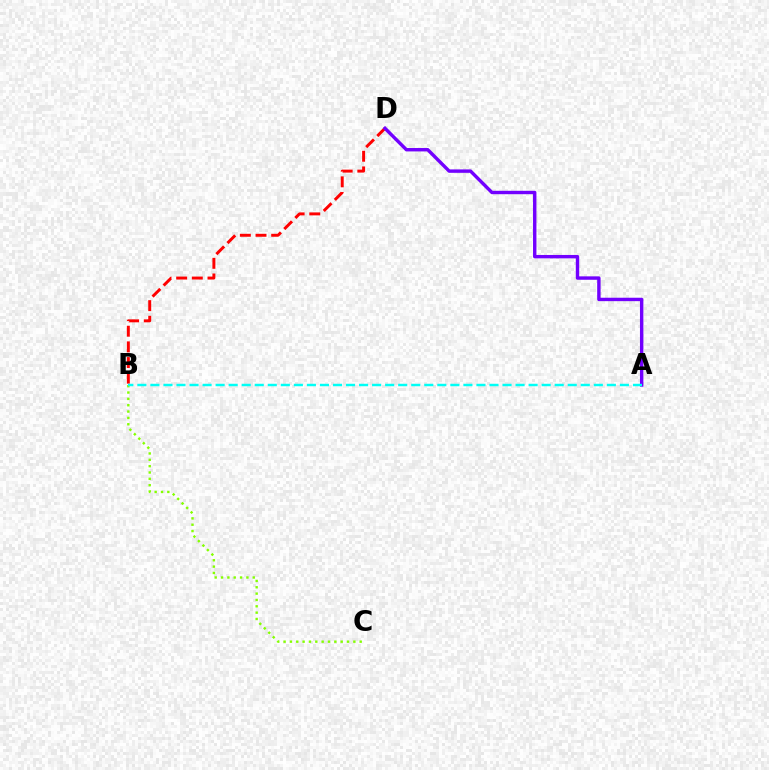{('B', 'D'): [{'color': '#ff0000', 'line_style': 'dashed', 'thickness': 2.13}], ('B', 'C'): [{'color': '#84ff00', 'line_style': 'dotted', 'thickness': 1.72}], ('A', 'D'): [{'color': '#7200ff', 'line_style': 'solid', 'thickness': 2.45}], ('A', 'B'): [{'color': '#00fff6', 'line_style': 'dashed', 'thickness': 1.77}]}